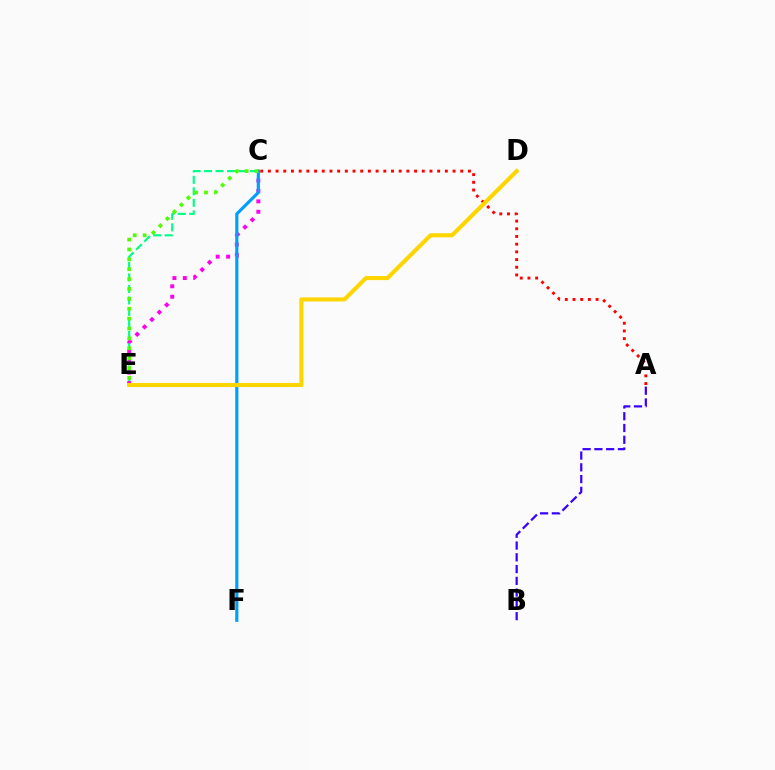{('A', 'C'): [{'color': '#ff0000', 'line_style': 'dotted', 'thickness': 2.09}], ('C', 'E'): [{'color': '#00ff86', 'line_style': 'dashed', 'thickness': 1.56}, {'color': '#ff00ed', 'line_style': 'dotted', 'thickness': 2.83}, {'color': '#4fff00', 'line_style': 'dotted', 'thickness': 2.68}], ('A', 'B'): [{'color': '#3700ff', 'line_style': 'dashed', 'thickness': 1.6}], ('C', 'F'): [{'color': '#009eff', 'line_style': 'solid', 'thickness': 2.26}], ('D', 'E'): [{'color': '#ffd500', 'line_style': 'solid', 'thickness': 2.94}]}